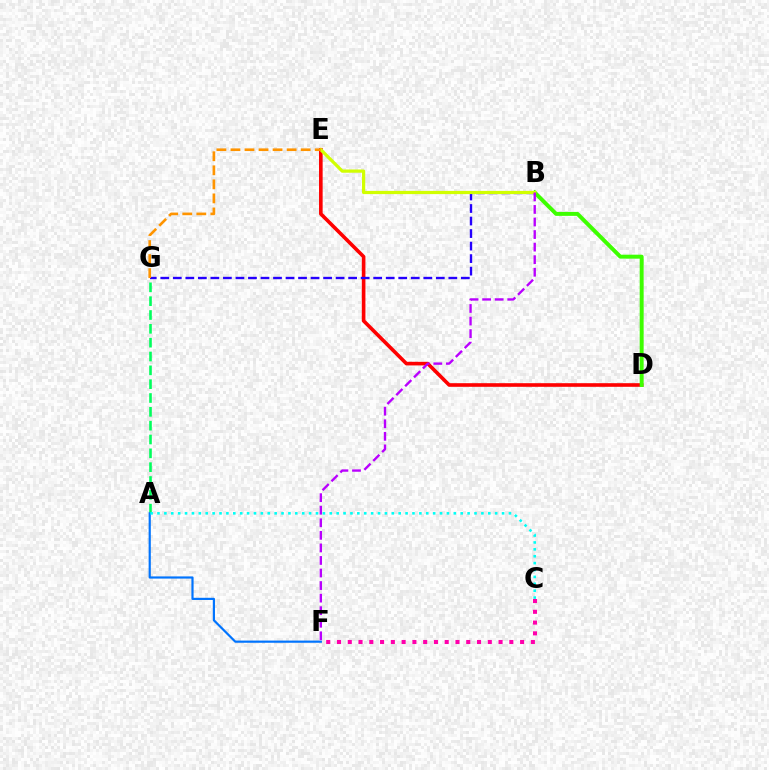{('A', 'G'): [{'color': '#00ff5c', 'line_style': 'dashed', 'thickness': 1.88}], ('D', 'E'): [{'color': '#ff0000', 'line_style': 'solid', 'thickness': 2.6}], ('B', 'D'): [{'color': '#3dff00', 'line_style': 'solid', 'thickness': 2.84}], ('B', 'G'): [{'color': '#2500ff', 'line_style': 'dashed', 'thickness': 1.7}], ('B', 'E'): [{'color': '#d1ff00', 'line_style': 'solid', 'thickness': 2.32}], ('A', 'F'): [{'color': '#0074ff', 'line_style': 'solid', 'thickness': 1.57}], ('A', 'C'): [{'color': '#00fff6', 'line_style': 'dotted', 'thickness': 1.87}], ('B', 'F'): [{'color': '#b900ff', 'line_style': 'dashed', 'thickness': 1.71}], ('E', 'G'): [{'color': '#ff9400', 'line_style': 'dashed', 'thickness': 1.91}], ('C', 'F'): [{'color': '#ff00ac', 'line_style': 'dotted', 'thickness': 2.93}]}